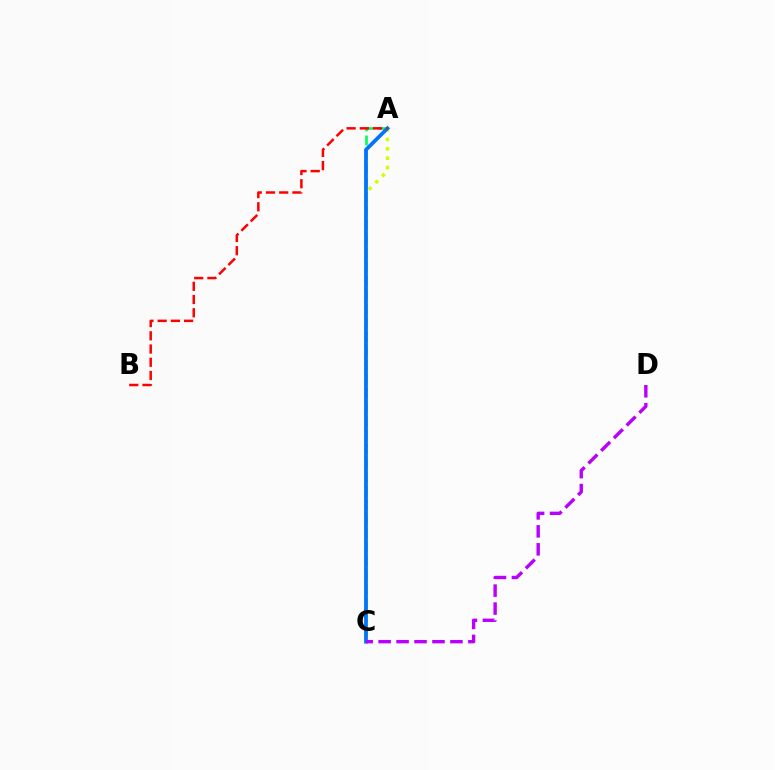{('A', 'C'): [{'color': '#00ff5c', 'line_style': 'dashed', 'thickness': 1.91}, {'color': '#d1ff00', 'line_style': 'dotted', 'thickness': 2.54}, {'color': '#0074ff', 'line_style': 'solid', 'thickness': 2.7}], ('A', 'B'): [{'color': '#ff0000', 'line_style': 'dashed', 'thickness': 1.8}], ('C', 'D'): [{'color': '#b900ff', 'line_style': 'dashed', 'thickness': 2.44}]}